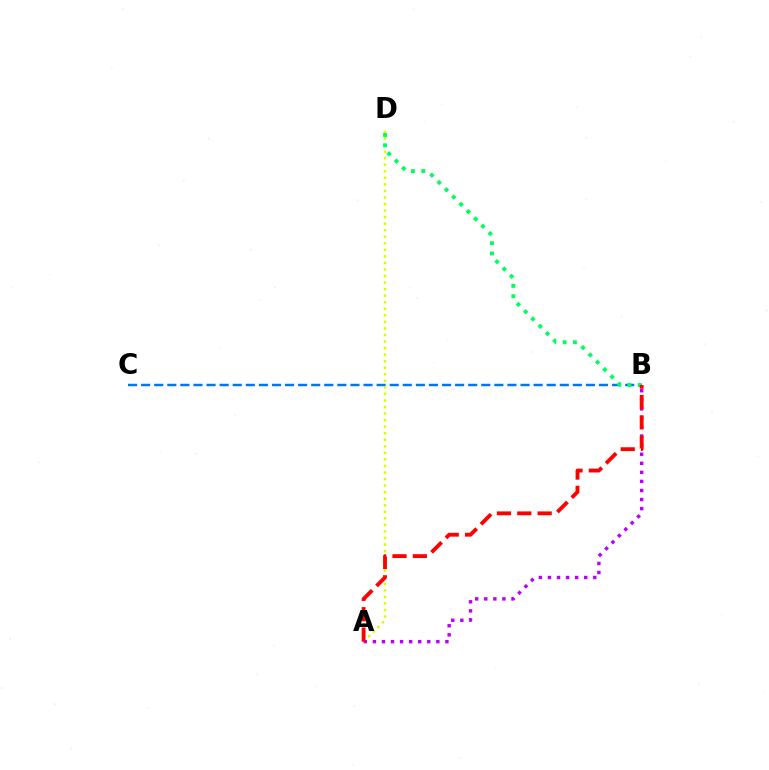{('B', 'C'): [{'color': '#0074ff', 'line_style': 'dashed', 'thickness': 1.78}], ('A', 'D'): [{'color': '#d1ff00', 'line_style': 'dotted', 'thickness': 1.78}], ('B', 'D'): [{'color': '#00ff5c', 'line_style': 'dotted', 'thickness': 2.8}], ('A', 'B'): [{'color': '#b900ff', 'line_style': 'dotted', 'thickness': 2.46}, {'color': '#ff0000', 'line_style': 'dashed', 'thickness': 2.77}]}